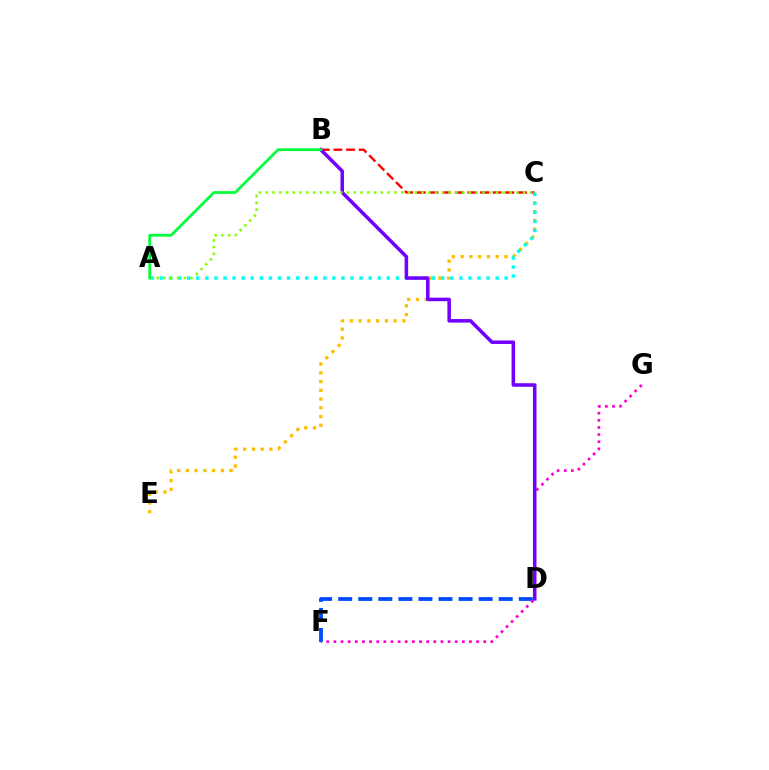{('B', 'C'): [{'color': '#ff0000', 'line_style': 'dashed', 'thickness': 1.72}], ('C', 'E'): [{'color': '#ffbd00', 'line_style': 'dotted', 'thickness': 2.38}], ('D', 'F'): [{'color': '#004bff', 'line_style': 'dashed', 'thickness': 2.73}], ('F', 'G'): [{'color': '#ff00cf', 'line_style': 'dotted', 'thickness': 1.94}], ('A', 'C'): [{'color': '#00fff6', 'line_style': 'dotted', 'thickness': 2.46}, {'color': '#84ff00', 'line_style': 'dotted', 'thickness': 1.84}], ('B', 'D'): [{'color': '#7200ff', 'line_style': 'solid', 'thickness': 2.54}], ('A', 'B'): [{'color': '#00ff39', 'line_style': 'solid', 'thickness': 1.97}]}